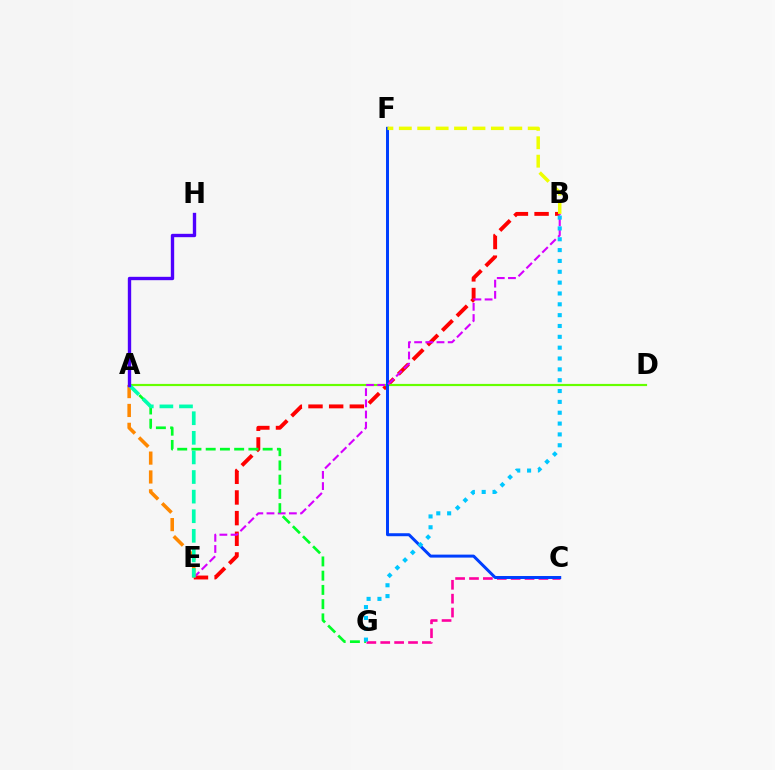{('B', 'E'): [{'color': '#ff0000', 'line_style': 'dashed', 'thickness': 2.81}, {'color': '#d600ff', 'line_style': 'dashed', 'thickness': 1.52}], ('C', 'G'): [{'color': '#ff00a0', 'line_style': 'dashed', 'thickness': 1.89}], ('A', 'D'): [{'color': '#66ff00', 'line_style': 'solid', 'thickness': 1.57}], ('C', 'F'): [{'color': '#003fff', 'line_style': 'solid', 'thickness': 2.15}], ('A', 'G'): [{'color': '#00ff27', 'line_style': 'dashed', 'thickness': 1.93}], ('A', 'E'): [{'color': '#ff8800', 'line_style': 'dashed', 'thickness': 2.56}, {'color': '#00ffaf', 'line_style': 'dashed', 'thickness': 2.66}], ('B', 'G'): [{'color': '#00c7ff', 'line_style': 'dotted', 'thickness': 2.95}], ('B', 'F'): [{'color': '#eeff00', 'line_style': 'dashed', 'thickness': 2.5}], ('A', 'H'): [{'color': '#4f00ff', 'line_style': 'solid', 'thickness': 2.42}]}